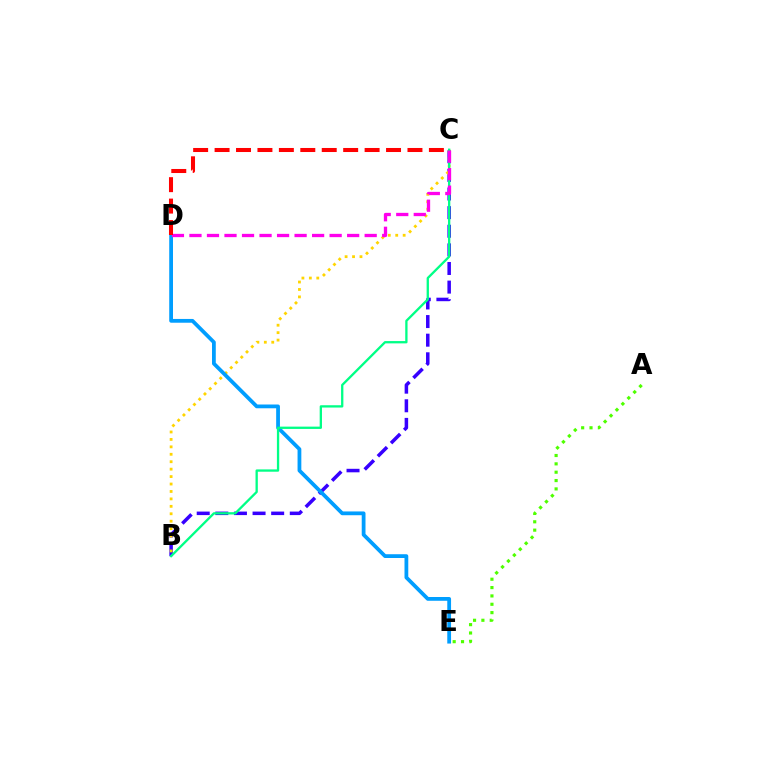{('B', 'C'): [{'color': '#3700ff', 'line_style': 'dashed', 'thickness': 2.53}, {'color': '#ffd500', 'line_style': 'dotted', 'thickness': 2.02}, {'color': '#00ff86', 'line_style': 'solid', 'thickness': 1.66}], ('A', 'E'): [{'color': '#4fff00', 'line_style': 'dotted', 'thickness': 2.27}], ('D', 'E'): [{'color': '#009eff', 'line_style': 'solid', 'thickness': 2.72}], ('C', 'D'): [{'color': '#ff00ed', 'line_style': 'dashed', 'thickness': 2.38}, {'color': '#ff0000', 'line_style': 'dashed', 'thickness': 2.91}]}